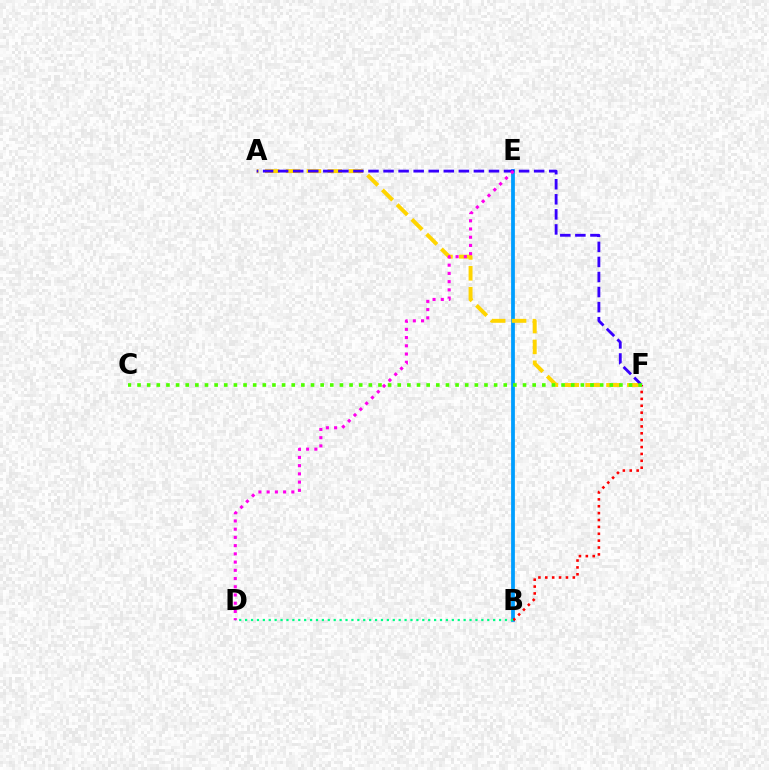{('B', 'E'): [{'color': '#009eff', 'line_style': 'solid', 'thickness': 2.71}], ('A', 'F'): [{'color': '#ffd500', 'line_style': 'dashed', 'thickness': 2.84}, {'color': '#3700ff', 'line_style': 'dashed', 'thickness': 2.05}], ('B', 'F'): [{'color': '#ff0000', 'line_style': 'dotted', 'thickness': 1.87}], ('C', 'F'): [{'color': '#4fff00', 'line_style': 'dotted', 'thickness': 2.62}], ('B', 'D'): [{'color': '#00ff86', 'line_style': 'dotted', 'thickness': 1.6}], ('D', 'E'): [{'color': '#ff00ed', 'line_style': 'dotted', 'thickness': 2.24}]}